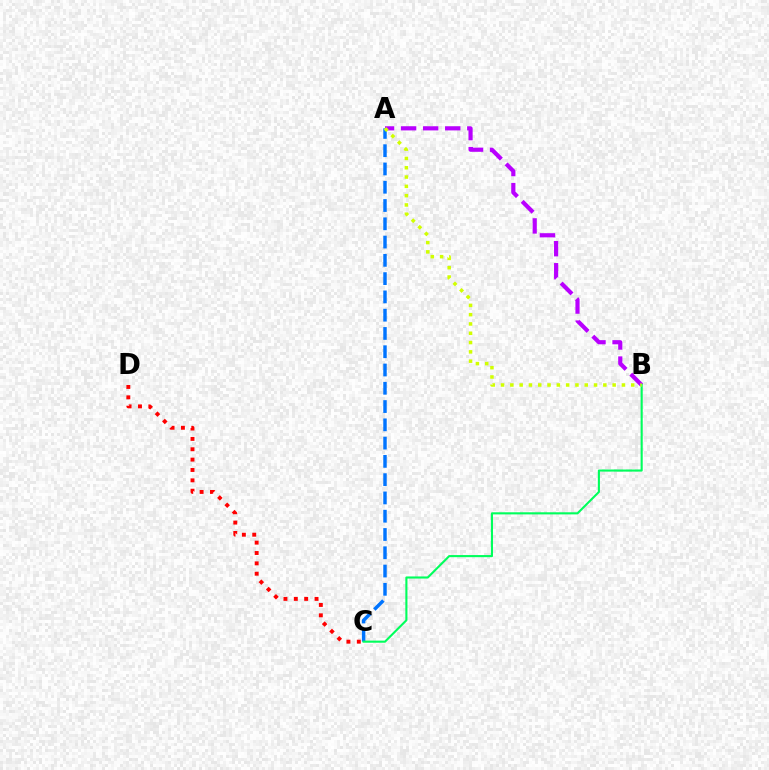{('A', 'C'): [{'color': '#0074ff', 'line_style': 'dashed', 'thickness': 2.48}], ('A', 'B'): [{'color': '#b900ff', 'line_style': 'dashed', 'thickness': 3.0}, {'color': '#d1ff00', 'line_style': 'dotted', 'thickness': 2.53}], ('B', 'C'): [{'color': '#00ff5c', 'line_style': 'solid', 'thickness': 1.52}], ('C', 'D'): [{'color': '#ff0000', 'line_style': 'dotted', 'thickness': 2.81}]}